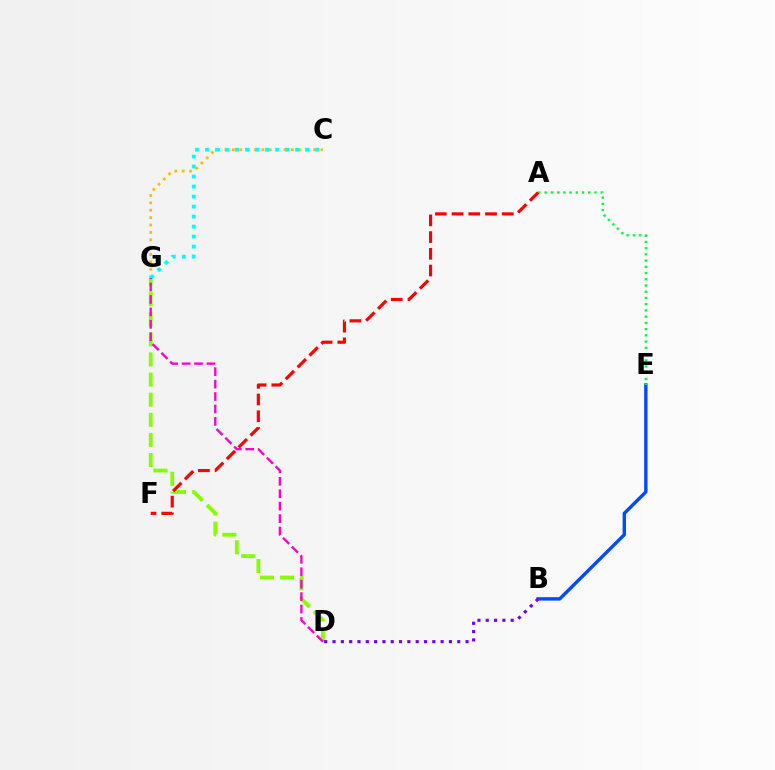{('D', 'G'): [{'color': '#84ff00', 'line_style': 'dashed', 'thickness': 2.73}, {'color': '#ff00cf', 'line_style': 'dashed', 'thickness': 1.69}], ('C', 'G'): [{'color': '#ffbd00', 'line_style': 'dotted', 'thickness': 2.0}, {'color': '#00fff6', 'line_style': 'dotted', 'thickness': 2.72}], ('B', 'E'): [{'color': '#004bff', 'line_style': 'solid', 'thickness': 2.44}], ('A', 'E'): [{'color': '#00ff39', 'line_style': 'dotted', 'thickness': 1.69}], ('A', 'F'): [{'color': '#ff0000', 'line_style': 'dashed', 'thickness': 2.27}], ('B', 'D'): [{'color': '#7200ff', 'line_style': 'dotted', 'thickness': 2.26}]}